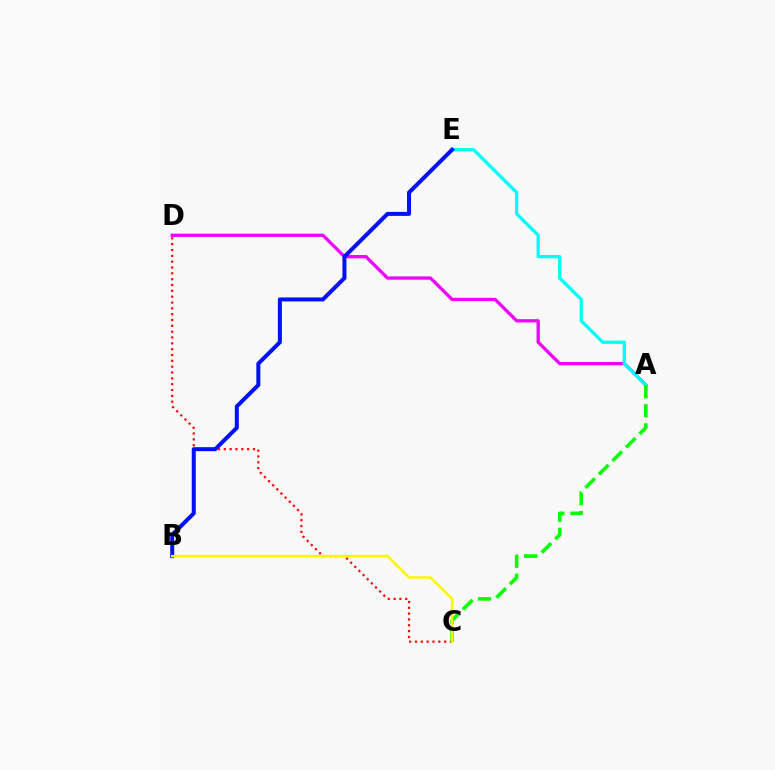{('A', 'D'): [{'color': '#ee00ff', 'line_style': 'solid', 'thickness': 2.37}], ('A', 'E'): [{'color': '#00fff6', 'line_style': 'solid', 'thickness': 2.36}], ('C', 'D'): [{'color': '#ff0000', 'line_style': 'dotted', 'thickness': 1.58}], ('B', 'E'): [{'color': '#0010ff', 'line_style': 'solid', 'thickness': 2.88}], ('A', 'C'): [{'color': '#08ff00', 'line_style': 'dashed', 'thickness': 2.6}], ('B', 'C'): [{'color': '#fcf500', 'line_style': 'solid', 'thickness': 1.78}]}